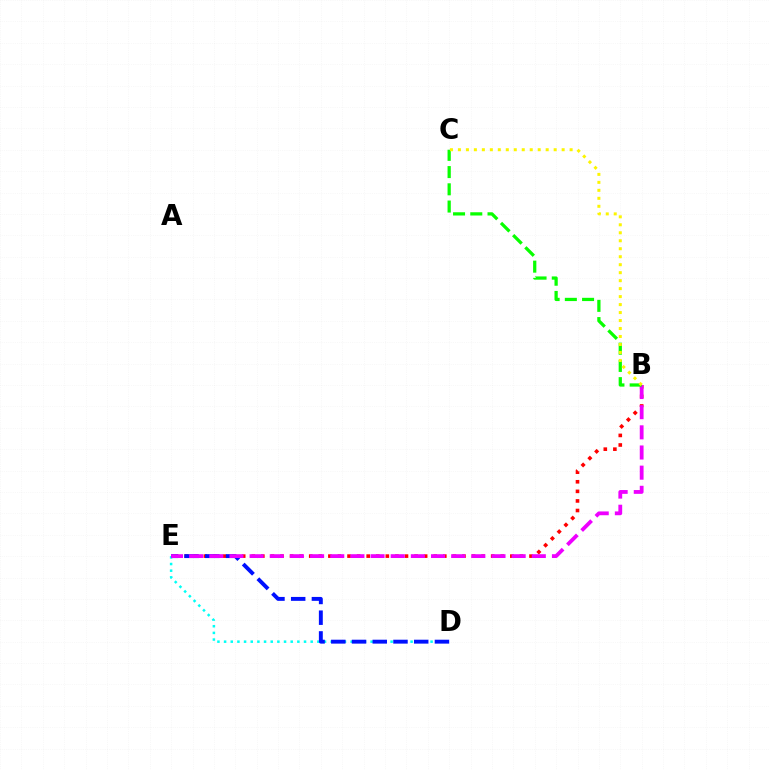{('D', 'E'): [{'color': '#00fff6', 'line_style': 'dotted', 'thickness': 1.81}, {'color': '#0010ff', 'line_style': 'dashed', 'thickness': 2.82}], ('B', 'E'): [{'color': '#ff0000', 'line_style': 'dotted', 'thickness': 2.6}, {'color': '#ee00ff', 'line_style': 'dashed', 'thickness': 2.74}], ('B', 'C'): [{'color': '#08ff00', 'line_style': 'dashed', 'thickness': 2.34}, {'color': '#fcf500', 'line_style': 'dotted', 'thickness': 2.17}]}